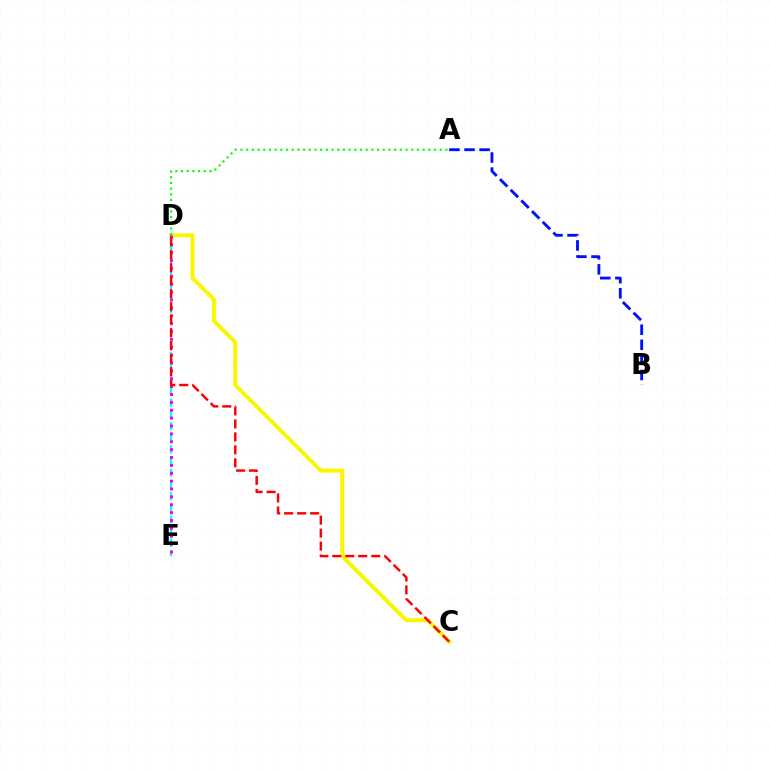{('C', 'D'): [{'color': '#fcf500', 'line_style': 'solid', 'thickness': 2.85}, {'color': '#ff0000', 'line_style': 'dashed', 'thickness': 1.76}], ('D', 'E'): [{'color': '#00fff6', 'line_style': 'dashed', 'thickness': 1.59}, {'color': '#ee00ff', 'line_style': 'dotted', 'thickness': 2.14}], ('A', 'B'): [{'color': '#0010ff', 'line_style': 'dashed', 'thickness': 2.05}], ('A', 'D'): [{'color': '#08ff00', 'line_style': 'dotted', 'thickness': 1.55}]}